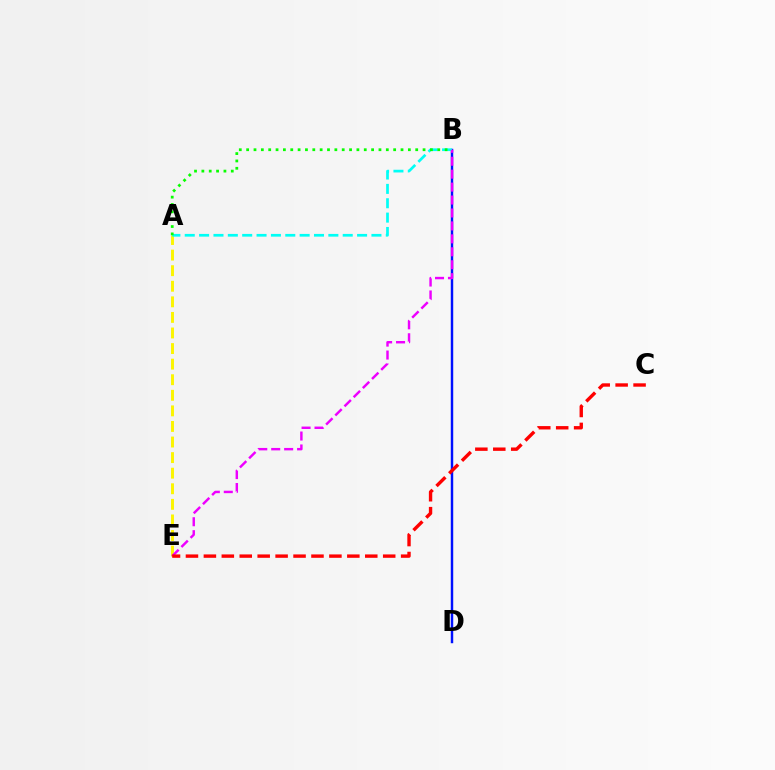{('B', 'D'): [{'color': '#0010ff', 'line_style': 'solid', 'thickness': 1.76}], ('A', 'E'): [{'color': '#fcf500', 'line_style': 'dashed', 'thickness': 2.12}], ('A', 'B'): [{'color': '#00fff6', 'line_style': 'dashed', 'thickness': 1.95}, {'color': '#08ff00', 'line_style': 'dotted', 'thickness': 2.0}], ('B', 'E'): [{'color': '#ee00ff', 'line_style': 'dashed', 'thickness': 1.76}], ('C', 'E'): [{'color': '#ff0000', 'line_style': 'dashed', 'thickness': 2.44}]}